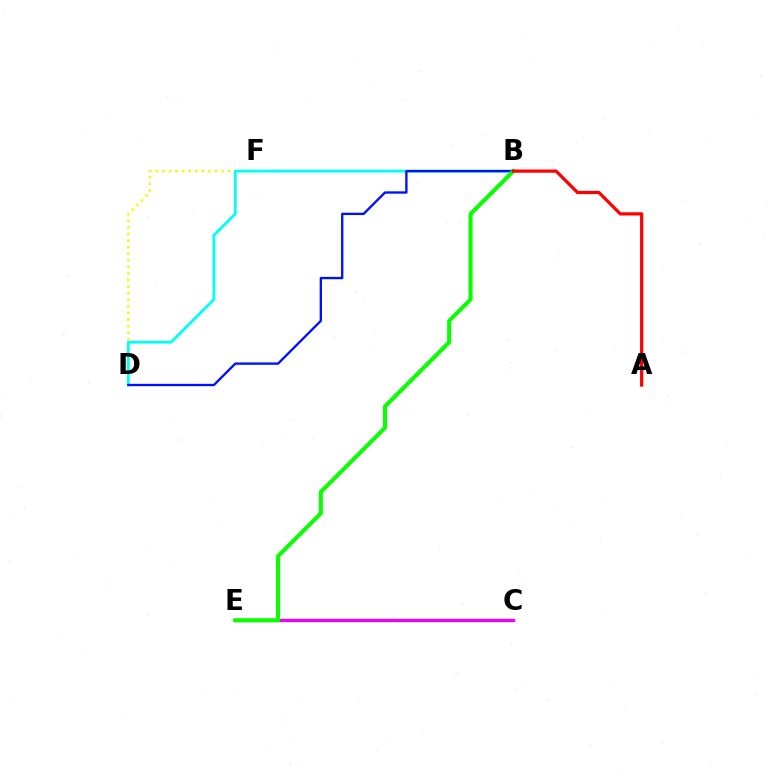{('C', 'E'): [{'color': '#ee00ff', 'line_style': 'solid', 'thickness': 2.36}], ('D', 'F'): [{'color': '#fcf500', 'line_style': 'dotted', 'thickness': 1.79}], ('B', 'D'): [{'color': '#00fff6', 'line_style': 'solid', 'thickness': 2.0}, {'color': '#0010ff', 'line_style': 'solid', 'thickness': 1.68}], ('B', 'E'): [{'color': '#08ff00', 'line_style': 'solid', 'thickness': 2.91}], ('A', 'B'): [{'color': '#ff0000', 'line_style': 'solid', 'thickness': 2.33}]}